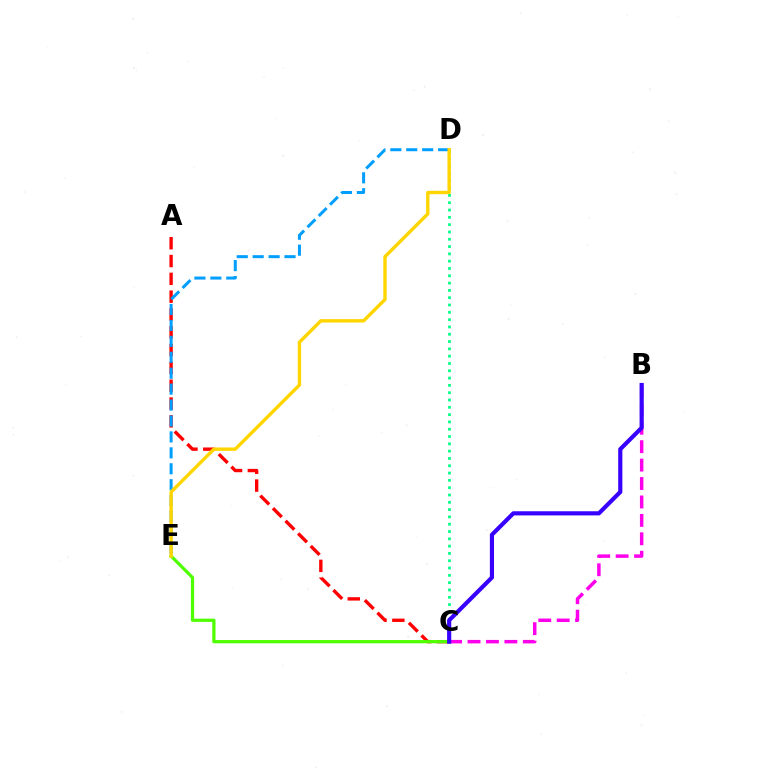{('A', 'C'): [{'color': '#ff0000', 'line_style': 'dashed', 'thickness': 2.42}], ('B', 'C'): [{'color': '#ff00ed', 'line_style': 'dashed', 'thickness': 2.5}, {'color': '#3700ff', 'line_style': 'solid', 'thickness': 2.99}], ('C', 'D'): [{'color': '#00ff86', 'line_style': 'dotted', 'thickness': 1.99}], ('C', 'E'): [{'color': '#4fff00', 'line_style': 'solid', 'thickness': 2.33}], ('D', 'E'): [{'color': '#009eff', 'line_style': 'dashed', 'thickness': 2.16}, {'color': '#ffd500', 'line_style': 'solid', 'thickness': 2.45}]}